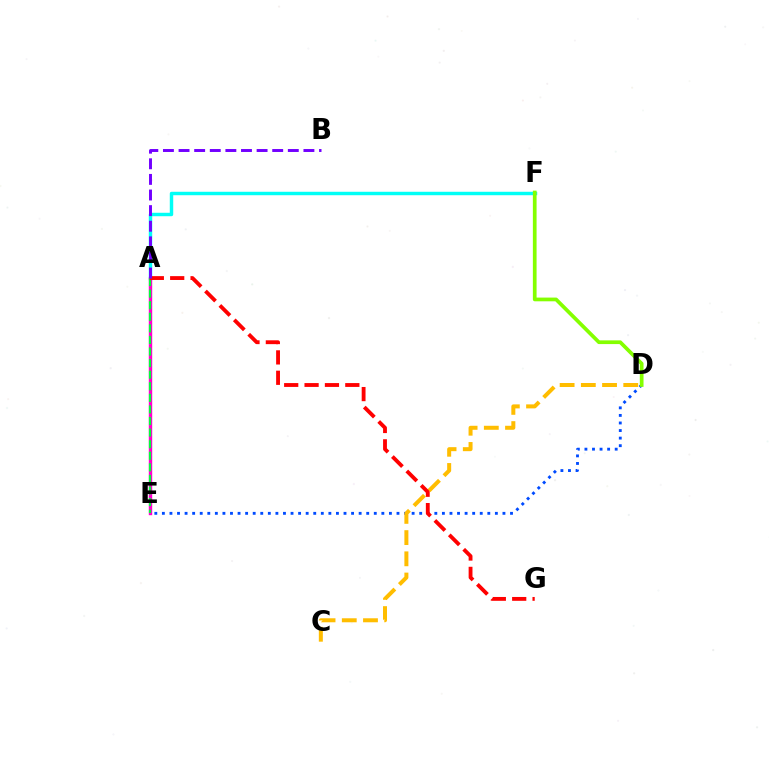{('D', 'E'): [{'color': '#004bff', 'line_style': 'dotted', 'thickness': 2.06}], ('A', 'F'): [{'color': '#00fff6', 'line_style': 'solid', 'thickness': 2.48}], ('A', 'E'): [{'color': '#ff00cf', 'line_style': 'solid', 'thickness': 2.46}, {'color': '#00ff39', 'line_style': 'dashed', 'thickness': 1.57}], ('C', 'D'): [{'color': '#ffbd00', 'line_style': 'dashed', 'thickness': 2.88}], ('A', 'G'): [{'color': '#ff0000', 'line_style': 'dashed', 'thickness': 2.77}], ('A', 'B'): [{'color': '#7200ff', 'line_style': 'dashed', 'thickness': 2.12}], ('D', 'F'): [{'color': '#84ff00', 'line_style': 'solid', 'thickness': 2.68}]}